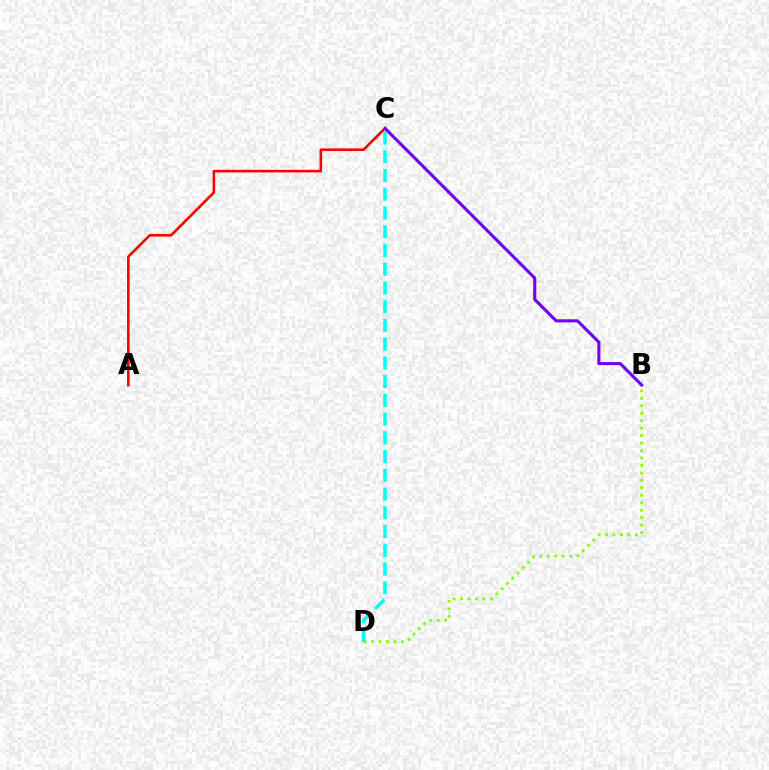{('B', 'D'): [{'color': '#84ff00', 'line_style': 'dotted', 'thickness': 2.03}], ('C', 'D'): [{'color': '#00fff6', 'line_style': 'dashed', 'thickness': 2.55}], ('A', 'C'): [{'color': '#ff0000', 'line_style': 'solid', 'thickness': 1.89}], ('B', 'C'): [{'color': '#7200ff', 'line_style': 'solid', 'thickness': 2.23}]}